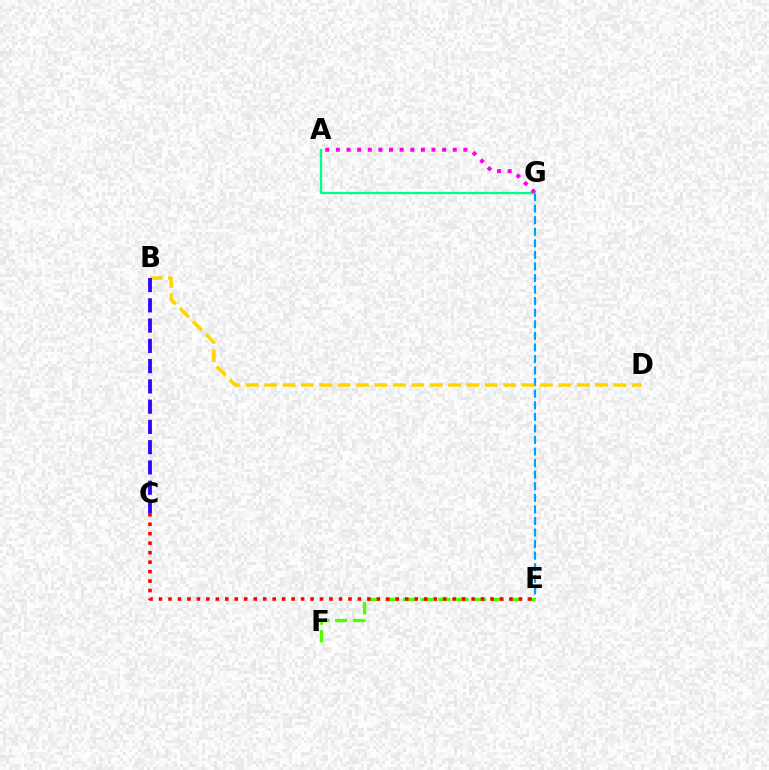{('E', 'G'): [{'color': '#009eff', 'line_style': 'dashed', 'thickness': 1.57}], ('B', 'D'): [{'color': '#ffd500', 'line_style': 'dashed', 'thickness': 2.5}], ('E', 'F'): [{'color': '#4fff00', 'line_style': 'dashed', 'thickness': 2.41}], ('A', 'G'): [{'color': '#00ff86', 'line_style': 'solid', 'thickness': 1.65}, {'color': '#ff00ed', 'line_style': 'dotted', 'thickness': 2.89}], ('C', 'E'): [{'color': '#ff0000', 'line_style': 'dotted', 'thickness': 2.57}], ('B', 'C'): [{'color': '#3700ff', 'line_style': 'dashed', 'thickness': 2.75}]}